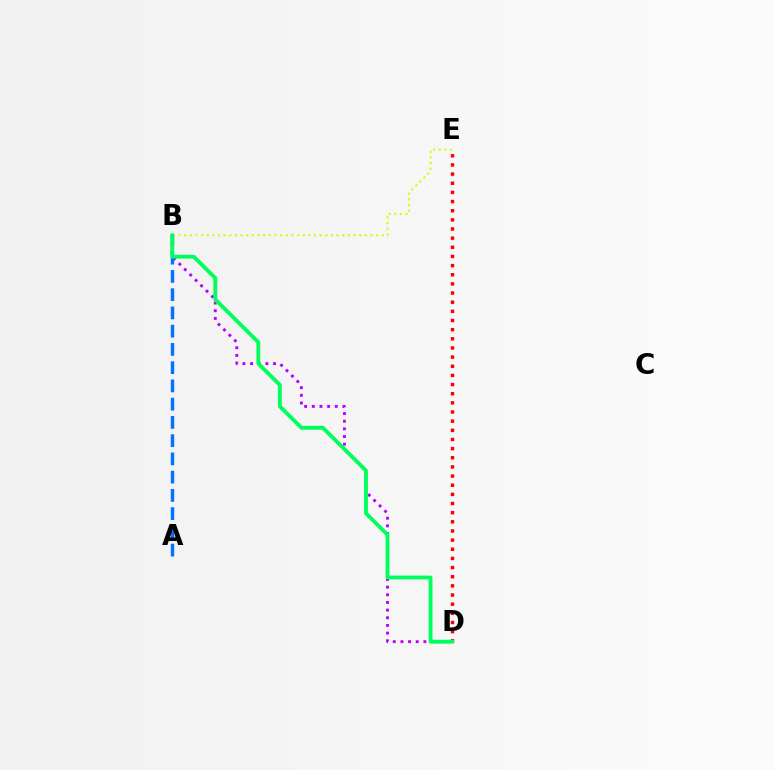{('B', 'D'): [{'color': '#b900ff', 'line_style': 'dotted', 'thickness': 2.08}, {'color': '#00ff5c', 'line_style': 'solid', 'thickness': 2.77}], ('D', 'E'): [{'color': '#ff0000', 'line_style': 'dotted', 'thickness': 2.49}], ('B', 'E'): [{'color': '#d1ff00', 'line_style': 'dotted', 'thickness': 1.53}], ('A', 'B'): [{'color': '#0074ff', 'line_style': 'dashed', 'thickness': 2.48}]}